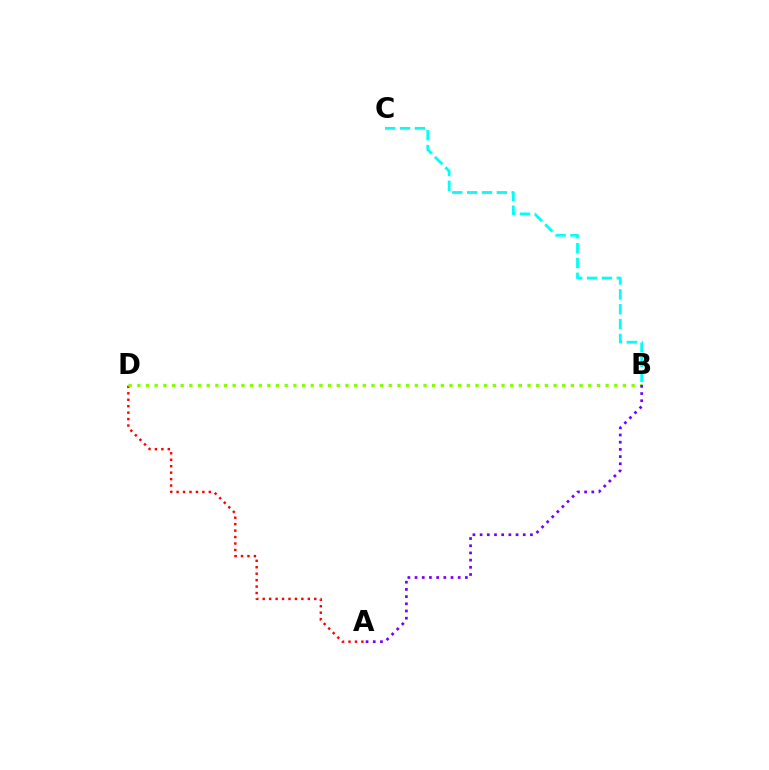{('A', 'D'): [{'color': '#ff0000', 'line_style': 'dotted', 'thickness': 1.75}], ('B', 'C'): [{'color': '#00fff6', 'line_style': 'dashed', 'thickness': 2.02}], ('B', 'D'): [{'color': '#84ff00', 'line_style': 'dotted', 'thickness': 2.36}], ('A', 'B'): [{'color': '#7200ff', 'line_style': 'dotted', 'thickness': 1.95}]}